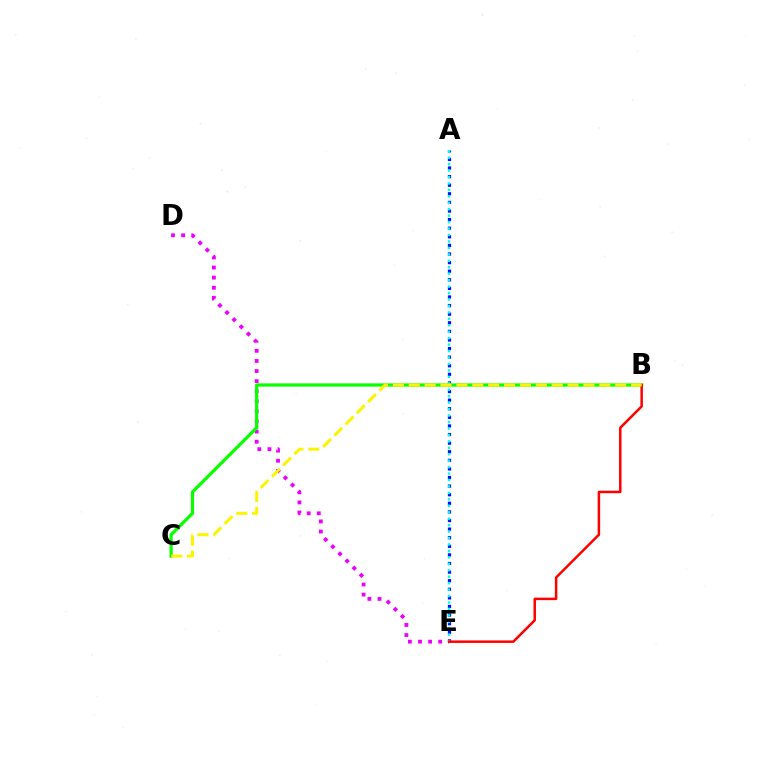{('A', 'E'): [{'color': '#0010ff', 'line_style': 'dotted', 'thickness': 2.34}, {'color': '#00fff6', 'line_style': 'dotted', 'thickness': 1.75}], ('D', 'E'): [{'color': '#ee00ff', 'line_style': 'dotted', 'thickness': 2.74}], ('B', 'C'): [{'color': '#08ff00', 'line_style': 'solid', 'thickness': 2.31}, {'color': '#fcf500', 'line_style': 'dashed', 'thickness': 2.16}], ('B', 'E'): [{'color': '#ff0000', 'line_style': 'solid', 'thickness': 1.8}]}